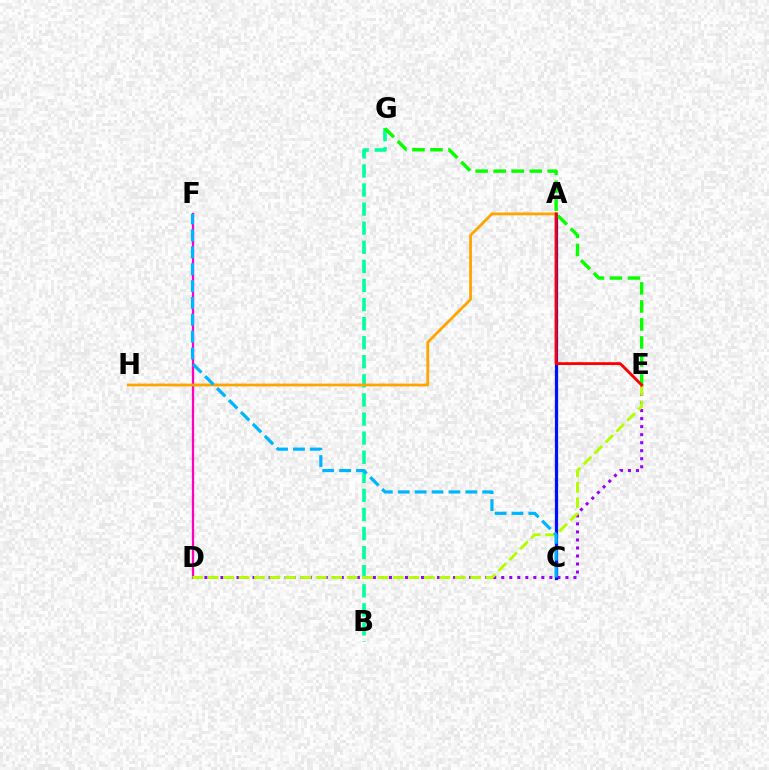{('D', 'E'): [{'color': '#9b00ff', 'line_style': 'dotted', 'thickness': 2.18}, {'color': '#b3ff00', 'line_style': 'dashed', 'thickness': 2.1}], ('A', 'C'): [{'color': '#0010ff', 'line_style': 'solid', 'thickness': 2.33}], ('D', 'F'): [{'color': '#ff00bd', 'line_style': 'solid', 'thickness': 1.66}], ('B', 'G'): [{'color': '#00ff9d', 'line_style': 'dashed', 'thickness': 2.59}], ('A', 'H'): [{'color': '#ffa500', 'line_style': 'solid', 'thickness': 2.01}], ('E', 'G'): [{'color': '#08ff00', 'line_style': 'dashed', 'thickness': 2.45}], ('A', 'E'): [{'color': '#ff0000', 'line_style': 'solid', 'thickness': 2.05}], ('C', 'F'): [{'color': '#00b5ff', 'line_style': 'dashed', 'thickness': 2.29}]}